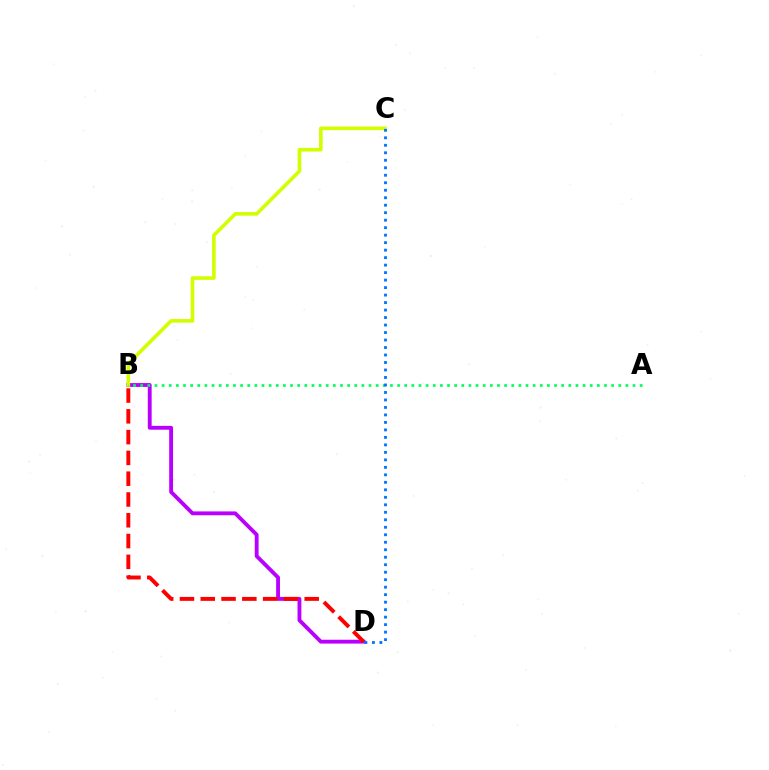{('B', 'D'): [{'color': '#b900ff', 'line_style': 'solid', 'thickness': 2.77}, {'color': '#ff0000', 'line_style': 'dashed', 'thickness': 2.82}], ('B', 'C'): [{'color': '#d1ff00', 'line_style': 'solid', 'thickness': 2.6}], ('A', 'B'): [{'color': '#00ff5c', 'line_style': 'dotted', 'thickness': 1.94}], ('C', 'D'): [{'color': '#0074ff', 'line_style': 'dotted', 'thickness': 2.03}]}